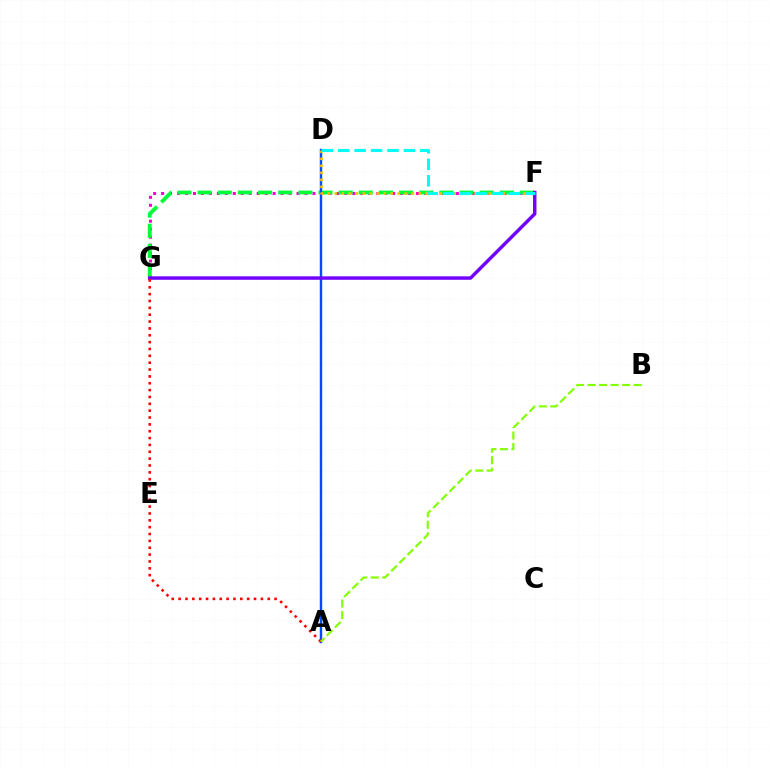{('F', 'G'): [{'color': '#ff00cf', 'line_style': 'dotted', 'thickness': 2.16}, {'color': '#00ff39', 'line_style': 'dashed', 'thickness': 2.74}, {'color': '#7200ff', 'line_style': 'solid', 'thickness': 2.48}], ('A', 'D'): [{'color': '#004bff', 'line_style': 'solid', 'thickness': 1.74}], ('A', 'G'): [{'color': '#ff0000', 'line_style': 'dotted', 'thickness': 1.86}], ('A', 'B'): [{'color': '#84ff00', 'line_style': 'dashed', 'thickness': 1.57}], ('D', 'F'): [{'color': '#ffbd00', 'line_style': 'dotted', 'thickness': 1.9}, {'color': '#00fff6', 'line_style': 'dashed', 'thickness': 2.23}]}